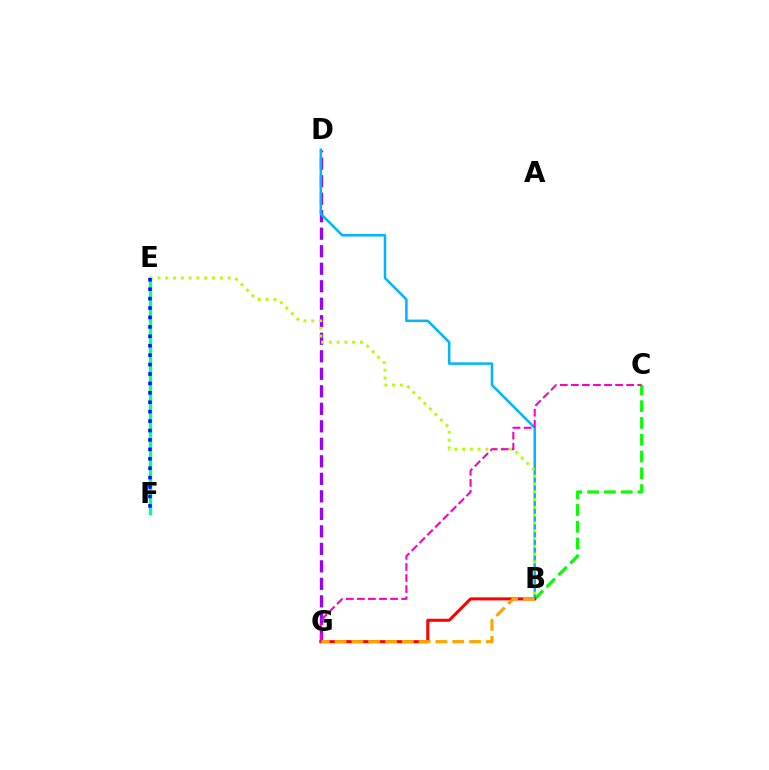{('B', 'C'): [{'color': '#08ff00', 'line_style': 'dashed', 'thickness': 2.28}], ('D', 'G'): [{'color': '#9b00ff', 'line_style': 'dashed', 'thickness': 2.38}], ('B', 'D'): [{'color': '#00b5ff', 'line_style': 'solid', 'thickness': 1.82}], ('E', 'F'): [{'color': '#00ff9d', 'line_style': 'solid', 'thickness': 2.42}, {'color': '#0010ff', 'line_style': 'dotted', 'thickness': 2.56}], ('B', 'E'): [{'color': '#b3ff00', 'line_style': 'dotted', 'thickness': 2.12}], ('B', 'G'): [{'color': '#ff0000', 'line_style': 'solid', 'thickness': 2.18}, {'color': '#ffa500', 'line_style': 'dashed', 'thickness': 2.28}], ('C', 'G'): [{'color': '#ff00bd', 'line_style': 'dashed', 'thickness': 1.5}]}